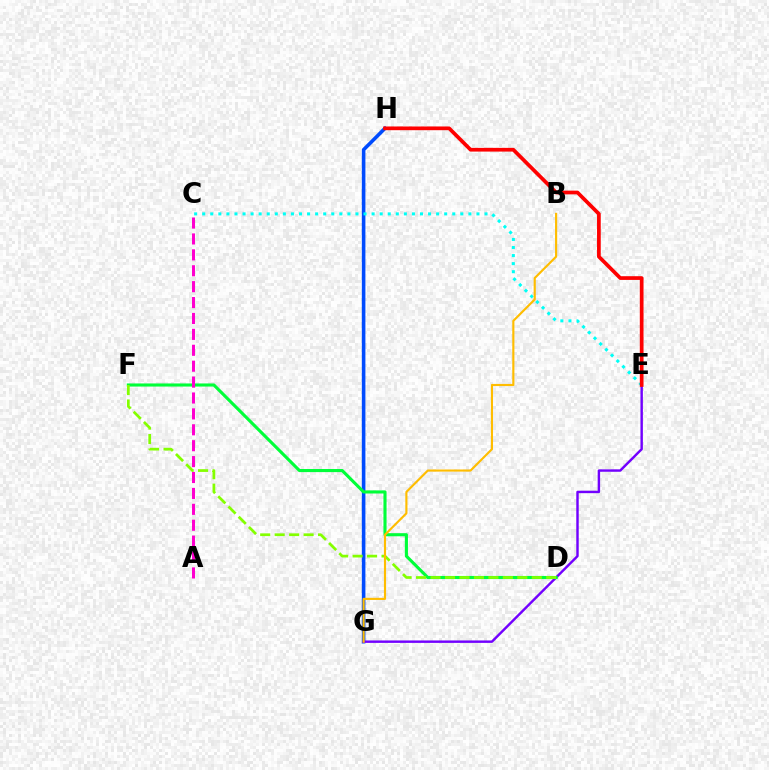{('G', 'H'): [{'color': '#004bff', 'line_style': 'solid', 'thickness': 2.58}], ('E', 'G'): [{'color': '#7200ff', 'line_style': 'solid', 'thickness': 1.75}], ('C', 'E'): [{'color': '#00fff6', 'line_style': 'dotted', 'thickness': 2.19}], ('D', 'F'): [{'color': '#00ff39', 'line_style': 'solid', 'thickness': 2.23}, {'color': '#84ff00', 'line_style': 'dashed', 'thickness': 1.96}], ('E', 'H'): [{'color': '#ff0000', 'line_style': 'solid', 'thickness': 2.68}], ('B', 'G'): [{'color': '#ffbd00', 'line_style': 'solid', 'thickness': 1.54}], ('A', 'C'): [{'color': '#ff00cf', 'line_style': 'dashed', 'thickness': 2.16}]}